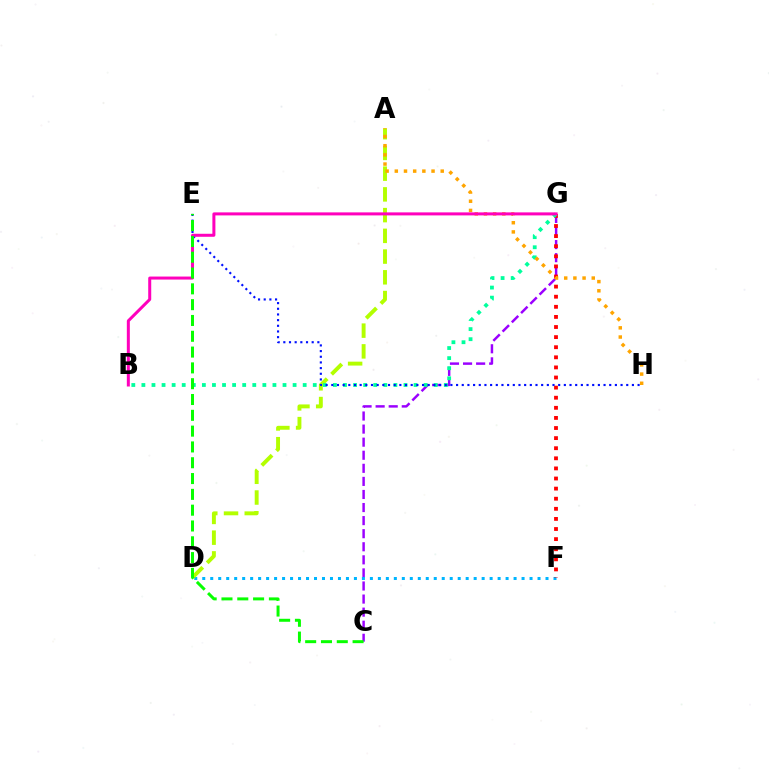{('C', 'G'): [{'color': '#9b00ff', 'line_style': 'dashed', 'thickness': 1.78}], ('D', 'F'): [{'color': '#00b5ff', 'line_style': 'dotted', 'thickness': 2.17}], ('F', 'G'): [{'color': '#ff0000', 'line_style': 'dotted', 'thickness': 2.74}], ('A', 'D'): [{'color': '#b3ff00', 'line_style': 'dashed', 'thickness': 2.82}], ('B', 'G'): [{'color': '#00ff9d', 'line_style': 'dotted', 'thickness': 2.74}, {'color': '#ff00bd', 'line_style': 'solid', 'thickness': 2.17}], ('A', 'H'): [{'color': '#ffa500', 'line_style': 'dotted', 'thickness': 2.49}], ('E', 'H'): [{'color': '#0010ff', 'line_style': 'dotted', 'thickness': 1.54}], ('C', 'E'): [{'color': '#08ff00', 'line_style': 'dashed', 'thickness': 2.15}]}